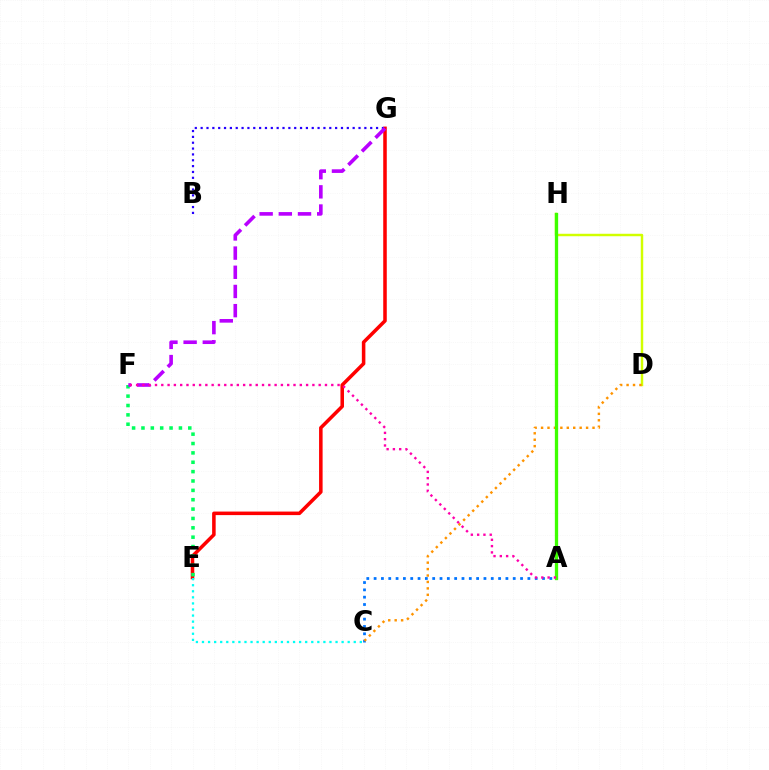{('E', 'G'): [{'color': '#ff0000', 'line_style': 'solid', 'thickness': 2.55}], ('E', 'F'): [{'color': '#00ff5c', 'line_style': 'dotted', 'thickness': 2.54}], ('D', 'H'): [{'color': '#d1ff00', 'line_style': 'solid', 'thickness': 1.77}], ('A', 'C'): [{'color': '#0074ff', 'line_style': 'dotted', 'thickness': 1.99}], ('C', 'E'): [{'color': '#00fff6', 'line_style': 'dotted', 'thickness': 1.65}], ('C', 'D'): [{'color': '#ff9400', 'line_style': 'dotted', 'thickness': 1.75}], ('A', 'H'): [{'color': '#3dff00', 'line_style': 'solid', 'thickness': 2.37}], ('B', 'G'): [{'color': '#2500ff', 'line_style': 'dotted', 'thickness': 1.59}], ('F', 'G'): [{'color': '#b900ff', 'line_style': 'dashed', 'thickness': 2.61}], ('A', 'F'): [{'color': '#ff00ac', 'line_style': 'dotted', 'thickness': 1.71}]}